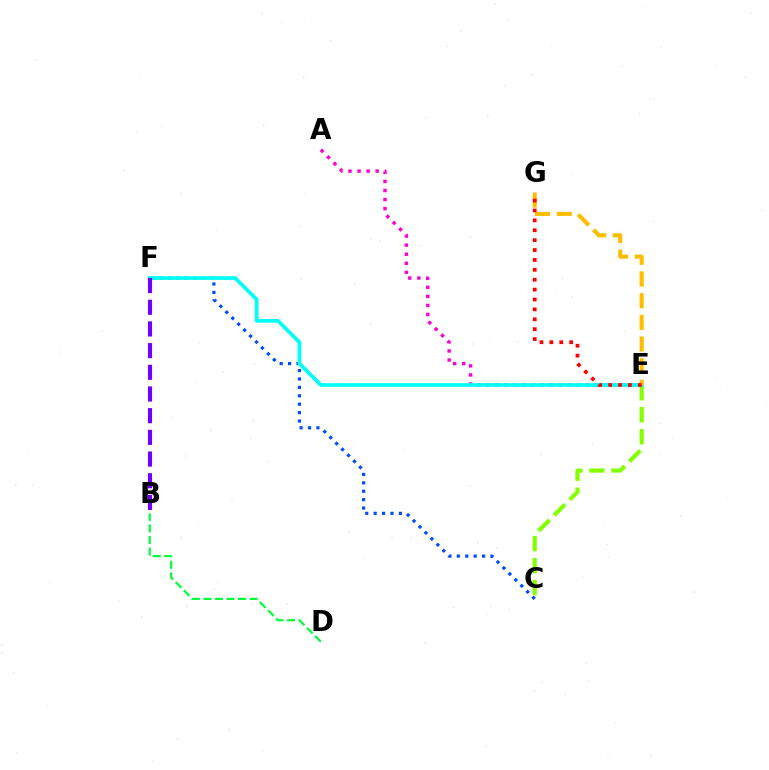{('C', 'F'): [{'color': '#004bff', 'line_style': 'dotted', 'thickness': 2.28}], ('C', 'E'): [{'color': '#84ff00', 'line_style': 'dashed', 'thickness': 2.99}], ('A', 'E'): [{'color': '#ff00cf', 'line_style': 'dotted', 'thickness': 2.46}], ('E', 'F'): [{'color': '#00fff6', 'line_style': 'solid', 'thickness': 2.68}], ('E', 'G'): [{'color': '#ffbd00', 'line_style': 'dashed', 'thickness': 2.94}, {'color': '#ff0000', 'line_style': 'dotted', 'thickness': 2.69}], ('B', 'D'): [{'color': '#00ff39', 'line_style': 'dashed', 'thickness': 1.57}], ('B', 'F'): [{'color': '#7200ff', 'line_style': 'dashed', 'thickness': 2.95}]}